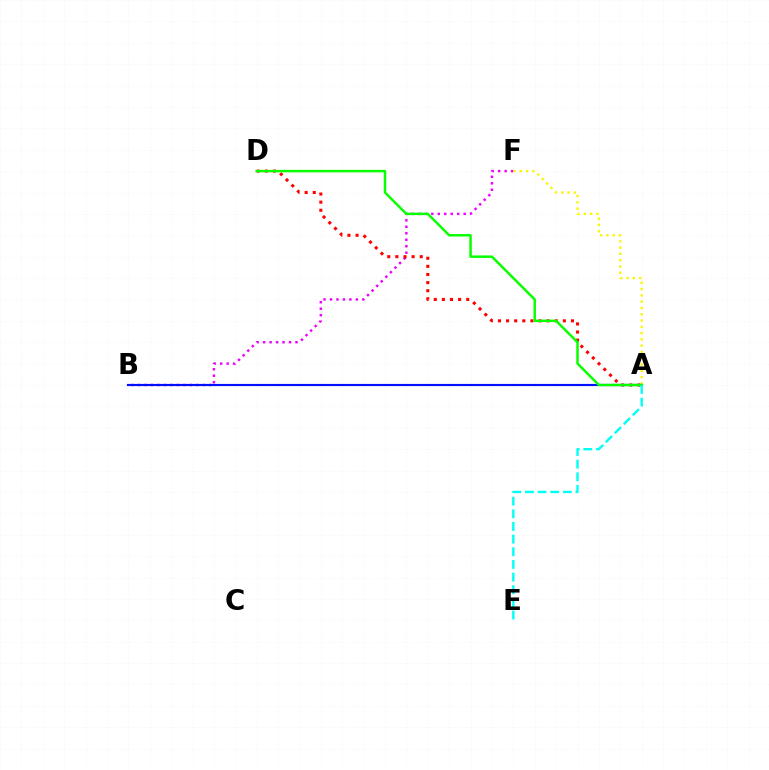{('B', 'F'): [{'color': '#ee00ff', 'line_style': 'dotted', 'thickness': 1.76}], ('A', 'D'): [{'color': '#ff0000', 'line_style': 'dotted', 'thickness': 2.2}, {'color': '#08ff00', 'line_style': 'solid', 'thickness': 1.78}], ('A', 'B'): [{'color': '#0010ff', 'line_style': 'solid', 'thickness': 1.56}], ('A', 'F'): [{'color': '#fcf500', 'line_style': 'dotted', 'thickness': 1.71}], ('A', 'E'): [{'color': '#00fff6', 'line_style': 'dashed', 'thickness': 1.72}]}